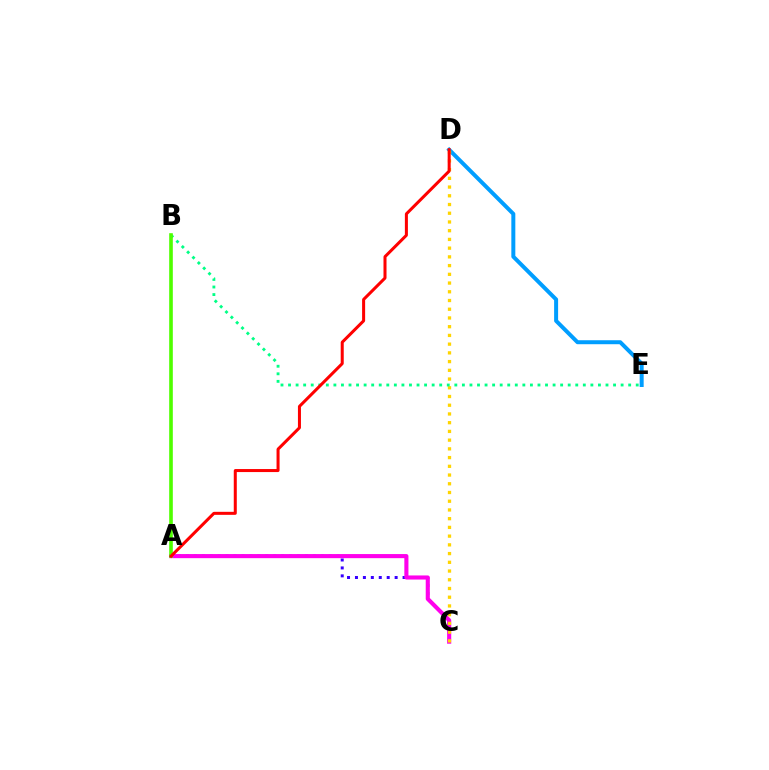{('A', 'C'): [{'color': '#3700ff', 'line_style': 'dotted', 'thickness': 2.16}, {'color': '#ff00ed', 'line_style': 'solid', 'thickness': 2.95}], ('D', 'E'): [{'color': '#009eff', 'line_style': 'solid', 'thickness': 2.87}], ('C', 'D'): [{'color': '#ffd500', 'line_style': 'dotted', 'thickness': 2.37}], ('B', 'E'): [{'color': '#00ff86', 'line_style': 'dotted', 'thickness': 2.05}], ('A', 'B'): [{'color': '#4fff00', 'line_style': 'solid', 'thickness': 2.61}], ('A', 'D'): [{'color': '#ff0000', 'line_style': 'solid', 'thickness': 2.18}]}